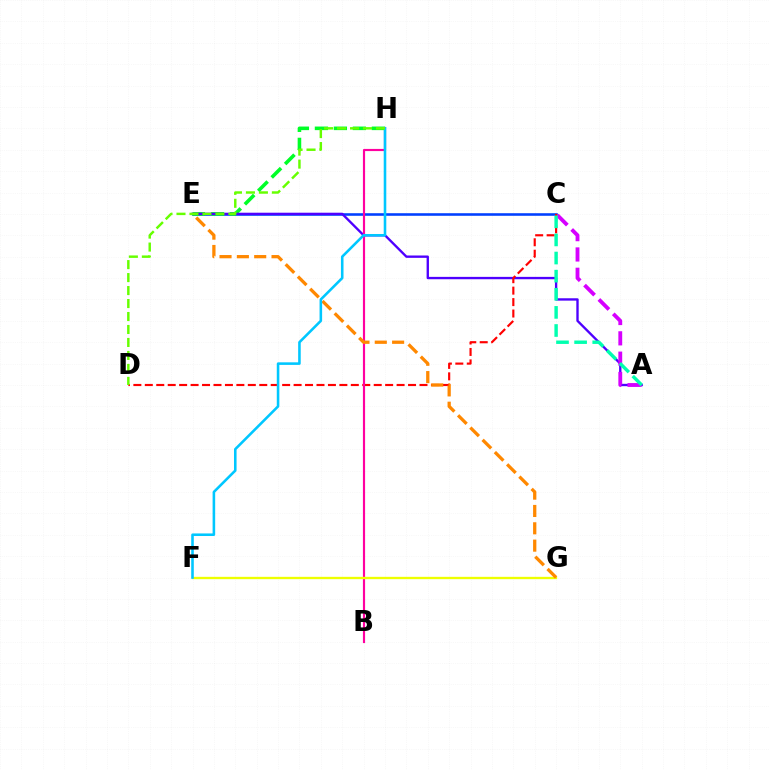{('C', 'E'): [{'color': '#003fff', 'line_style': 'solid', 'thickness': 1.86}], ('E', 'H'): [{'color': '#00ff27', 'line_style': 'dashed', 'thickness': 2.58}], ('A', 'E'): [{'color': '#4f00ff', 'line_style': 'solid', 'thickness': 1.7}], ('C', 'D'): [{'color': '#ff0000', 'line_style': 'dashed', 'thickness': 1.55}], ('A', 'C'): [{'color': '#d600ff', 'line_style': 'dashed', 'thickness': 2.76}, {'color': '#00ffaf', 'line_style': 'dashed', 'thickness': 2.46}], ('B', 'H'): [{'color': '#ff00a0', 'line_style': 'solid', 'thickness': 1.56}], ('F', 'G'): [{'color': '#eeff00', 'line_style': 'solid', 'thickness': 1.68}], ('E', 'G'): [{'color': '#ff8800', 'line_style': 'dashed', 'thickness': 2.36}], ('F', 'H'): [{'color': '#00c7ff', 'line_style': 'solid', 'thickness': 1.85}], ('D', 'H'): [{'color': '#66ff00', 'line_style': 'dashed', 'thickness': 1.76}]}